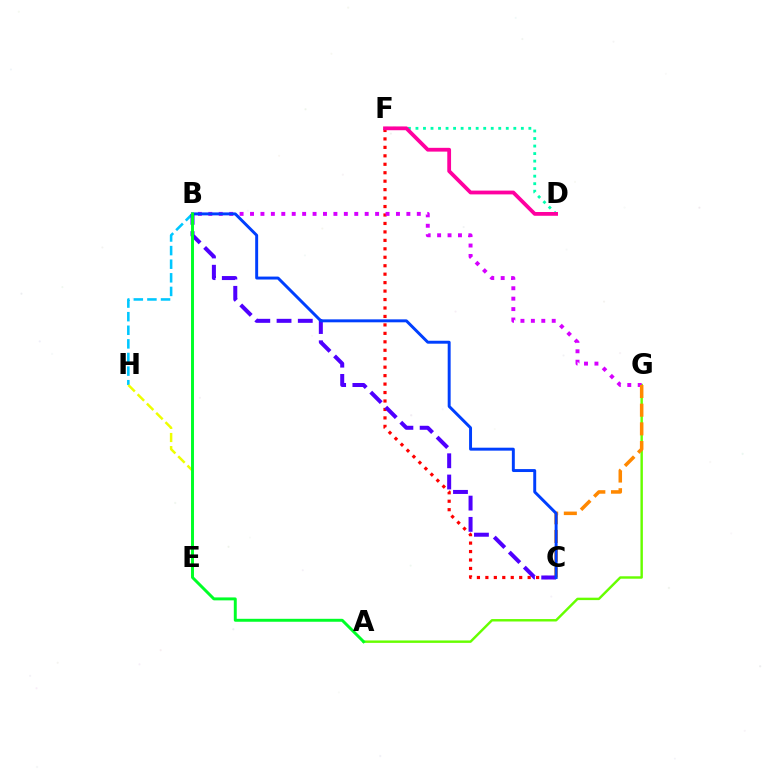{('C', 'F'): [{'color': '#ff0000', 'line_style': 'dotted', 'thickness': 2.3}], ('B', 'H'): [{'color': '#00c7ff', 'line_style': 'dashed', 'thickness': 1.85}], ('E', 'H'): [{'color': '#eeff00', 'line_style': 'dashed', 'thickness': 1.78}], ('A', 'G'): [{'color': '#66ff00', 'line_style': 'solid', 'thickness': 1.75}], ('D', 'F'): [{'color': '#00ffaf', 'line_style': 'dotted', 'thickness': 2.05}, {'color': '#ff00a0', 'line_style': 'solid', 'thickness': 2.72}], ('B', 'G'): [{'color': '#d600ff', 'line_style': 'dotted', 'thickness': 2.83}], ('C', 'G'): [{'color': '#ff8800', 'line_style': 'dashed', 'thickness': 2.54}], ('B', 'C'): [{'color': '#4f00ff', 'line_style': 'dashed', 'thickness': 2.89}, {'color': '#003fff', 'line_style': 'solid', 'thickness': 2.12}], ('A', 'B'): [{'color': '#00ff27', 'line_style': 'solid', 'thickness': 2.12}]}